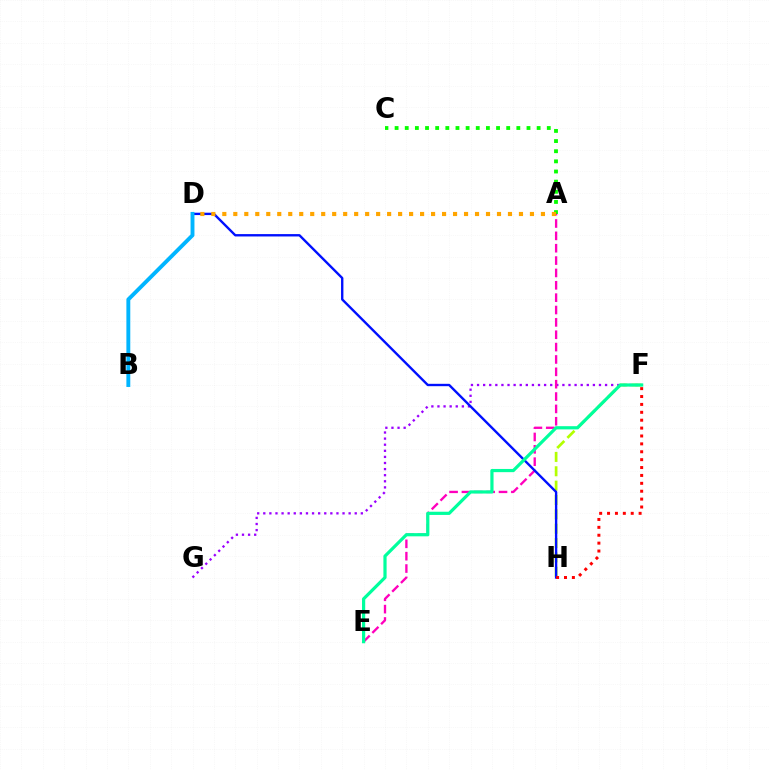{('A', 'C'): [{'color': '#08ff00', 'line_style': 'dotted', 'thickness': 2.76}], ('F', 'G'): [{'color': '#9b00ff', 'line_style': 'dotted', 'thickness': 1.66}], ('F', 'H'): [{'color': '#b3ff00', 'line_style': 'dashed', 'thickness': 1.95}, {'color': '#ff0000', 'line_style': 'dotted', 'thickness': 2.14}], ('A', 'E'): [{'color': '#ff00bd', 'line_style': 'dashed', 'thickness': 1.68}], ('D', 'H'): [{'color': '#0010ff', 'line_style': 'solid', 'thickness': 1.71}], ('A', 'D'): [{'color': '#ffa500', 'line_style': 'dotted', 'thickness': 2.99}], ('B', 'D'): [{'color': '#00b5ff', 'line_style': 'solid', 'thickness': 2.8}], ('E', 'F'): [{'color': '#00ff9d', 'line_style': 'solid', 'thickness': 2.3}]}